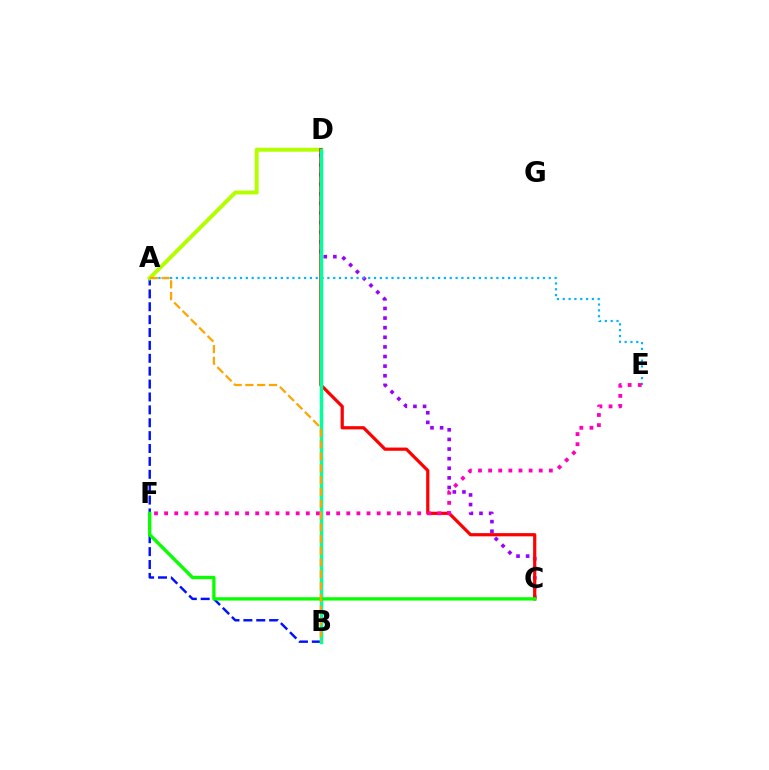{('C', 'D'): [{'color': '#9b00ff', 'line_style': 'dotted', 'thickness': 2.61}, {'color': '#ff0000', 'line_style': 'solid', 'thickness': 2.31}], ('A', 'B'): [{'color': '#0010ff', 'line_style': 'dashed', 'thickness': 1.75}, {'color': '#ffa500', 'line_style': 'dashed', 'thickness': 1.6}], ('A', 'D'): [{'color': '#b3ff00', 'line_style': 'solid', 'thickness': 2.85}], ('A', 'E'): [{'color': '#00b5ff', 'line_style': 'dotted', 'thickness': 1.58}], ('B', 'D'): [{'color': '#00ff9d', 'line_style': 'solid', 'thickness': 2.52}], ('E', 'F'): [{'color': '#ff00bd', 'line_style': 'dotted', 'thickness': 2.75}], ('C', 'F'): [{'color': '#08ff00', 'line_style': 'solid', 'thickness': 2.39}]}